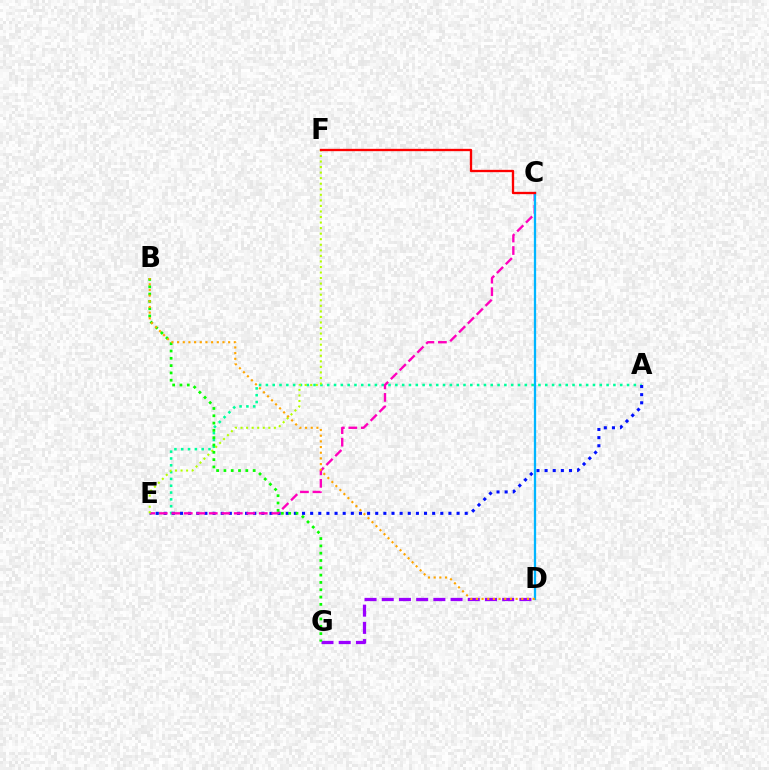{('A', 'E'): [{'color': '#00ff9d', 'line_style': 'dotted', 'thickness': 1.85}, {'color': '#0010ff', 'line_style': 'dotted', 'thickness': 2.21}], ('C', 'E'): [{'color': '#ff00bd', 'line_style': 'dashed', 'thickness': 1.7}], ('D', 'G'): [{'color': '#9b00ff', 'line_style': 'dashed', 'thickness': 2.34}], ('E', 'F'): [{'color': '#b3ff00', 'line_style': 'dotted', 'thickness': 1.51}], ('C', 'D'): [{'color': '#00b5ff', 'line_style': 'solid', 'thickness': 1.64}], ('B', 'G'): [{'color': '#08ff00', 'line_style': 'dotted', 'thickness': 1.99}], ('C', 'F'): [{'color': '#ff0000', 'line_style': 'solid', 'thickness': 1.68}], ('B', 'D'): [{'color': '#ffa500', 'line_style': 'dotted', 'thickness': 1.54}]}